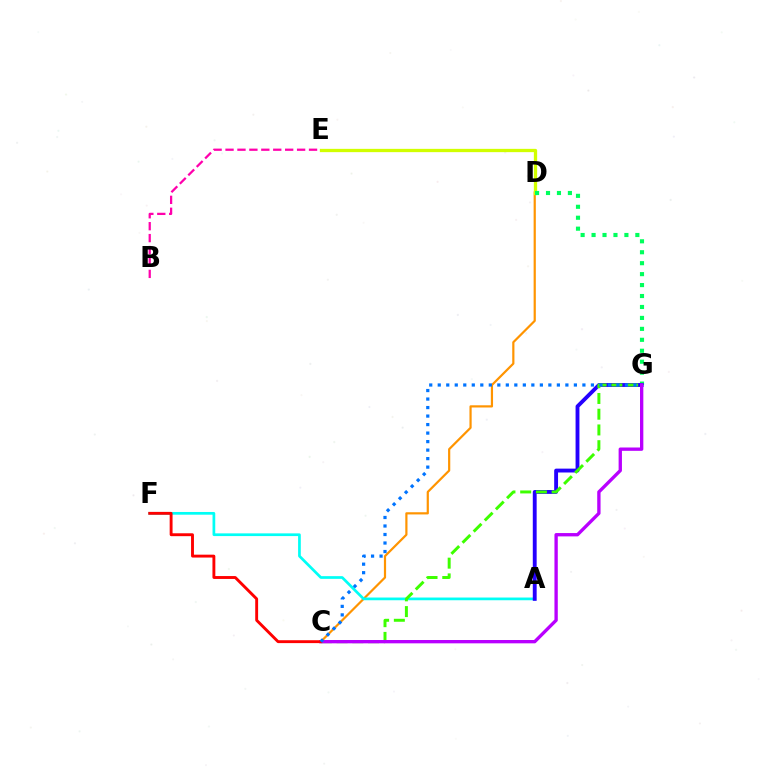{('C', 'D'): [{'color': '#ff9400', 'line_style': 'solid', 'thickness': 1.58}], ('D', 'E'): [{'color': '#d1ff00', 'line_style': 'solid', 'thickness': 2.37}], ('B', 'E'): [{'color': '#ff00ac', 'line_style': 'dashed', 'thickness': 1.62}], ('A', 'F'): [{'color': '#00fff6', 'line_style': 'solid', 'thickness': 1.95}], ('D', 'G'): [{'color': '#00ff5c', 'line_style': 'dotted', 'thickness': 2.97}], ('A', 'G'): [{'color': '#2500ff', 'line_style': 'solid', 'thickness': 2.78}], ('C', 'G'): [{'color': '#3dff00', 'line_style': 'dashed', 'thickness': 2.14}, {'color': '#b900ff', 'line_style': 'solid', 'thickness': 2.4}, {'color': '#0074ff', 'line_style': 'dotted', 'thickness': 2.31}], ('C', 'F'): [{'color': '#ff0000', 'line_style': 'solid', 'thickness': 2.08}]}